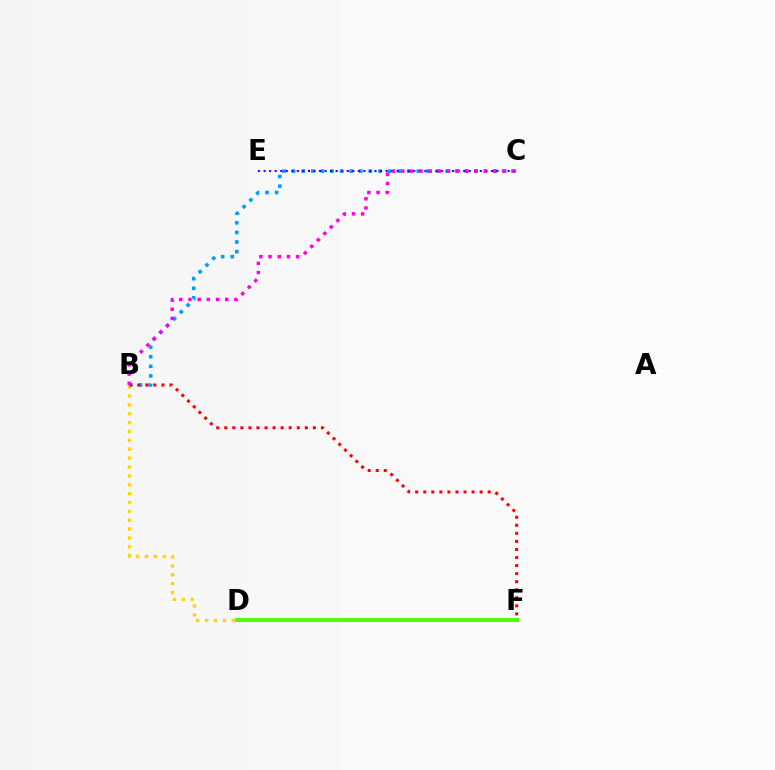{('D', 'F'): [{'color': '#00ff86', 'line_style': 'dotted', 'thickness': 1.84}, {'color': '#4fff00', 'line_style': 'solid', 'thickness': 2.88}], ('B', 'C'): [{'color': '#009eff', 'line_style': 'dotted', 'thickness': 2.61}, {'color': '#ff00ed', 'line_style': 'dotted', 'thickness': 2.5}], ('B', 'D'): [{'color': '#ffd500', 'line_style': 'dotted', 'thickness': 2.41}], ('B', 'F'): [{'color': '#ff0000', 'line_style': 'dotted', 'thickness': 2.19}], ('C', 'E'): [{'color': '#3700ff', 'line_style': 'dotted', 'thickness': 1.51}]}